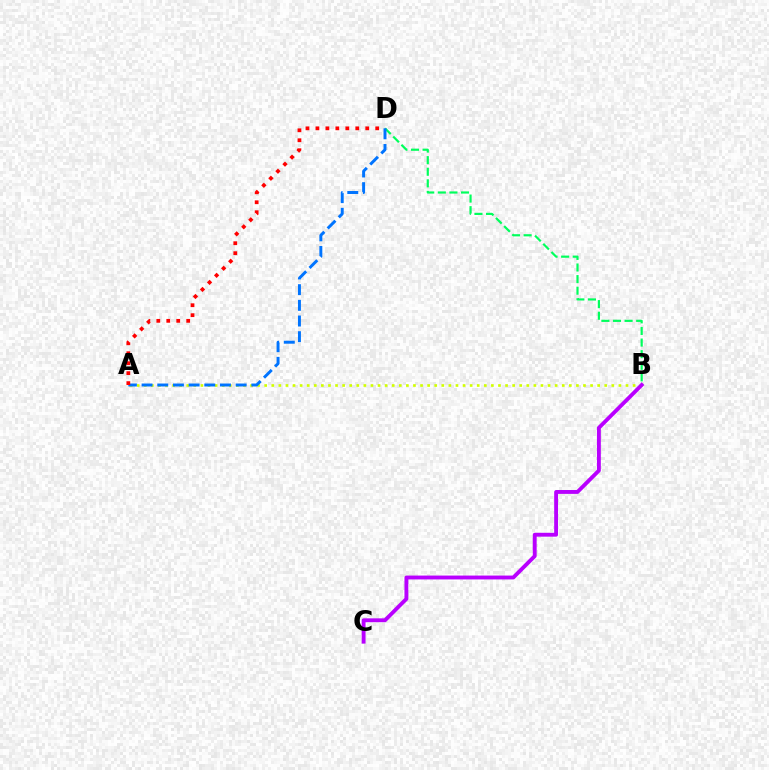{('A', 'B'): [{'color': '#d1ff00', 'line_style': 'dotted', 'thickness': 1.92}], ('B', 'D'): [{'color': '#00ff5c', 'line_style': 'dashed', 'thickness': 1.58}], ('A', 'D'): [{'color': '#0074ff', 'line_style': 'dashed', 'thickness': 2.13}, {'color': '#ff0000', 'line_style': 'dotted', 'thickness': 2.71}], ('B', 'C'): [{'color': '#b900ff', 'line_style': 'solid', 'thickness': 2.78}]}